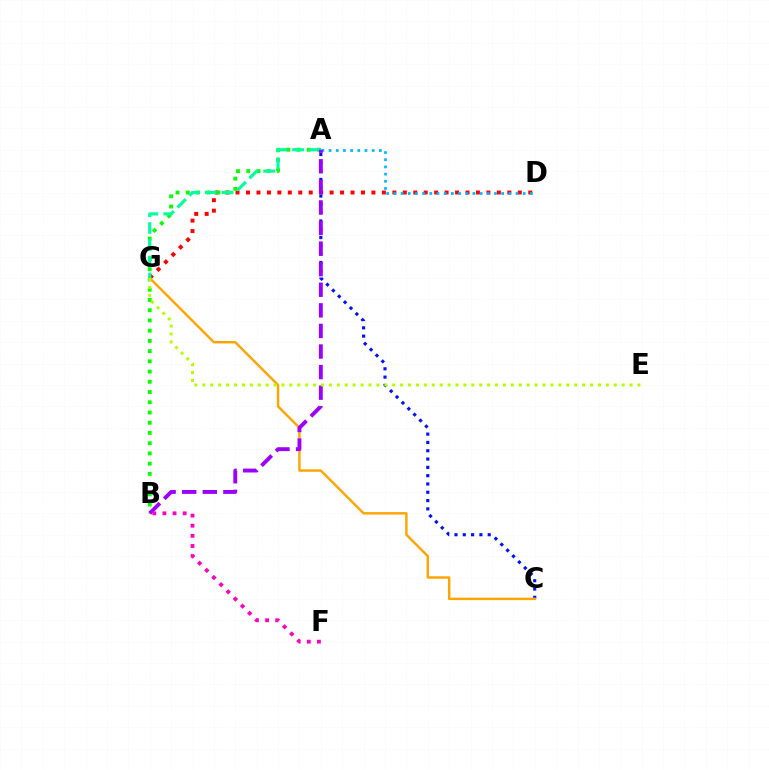{('D', 'G'): [{'color': '#ff0000', 'line_style': 'dotted', 'thickness': 2.84}], ('A', 'B'): [{'color': '#08ff00', 'line_style': 'dotted', 'thickness': 2.78}, {'color': '#9b00ff', 'line_style': 'dashed', 'thickness': 2.8}], ('A', 'D'): [{'color': '#00b5ff', 'line_style': 'dotted', 'thickness': 1.95}], ('A', 'C'): [{'color': '#0010ff', 'line_style': 'dotted', 'thickness': 2.26}], ('C', 'G'): [{'color': '#ffa500', 'line_style': 'solid', 'thickness': 1.76}], ('A', 'G'): [{'color': '#00ff9d', 'line_style': 'dashed', 'thickness': 2.28}], ('B', 'F'): [{'color': '#ff00bd', 'line_style': 'dotted', 'thickness': 2.75}], ('E', 'G'): [{'color': '#b3ff00', 'line_style': 'dotted', 'thickness': 2.15}]}